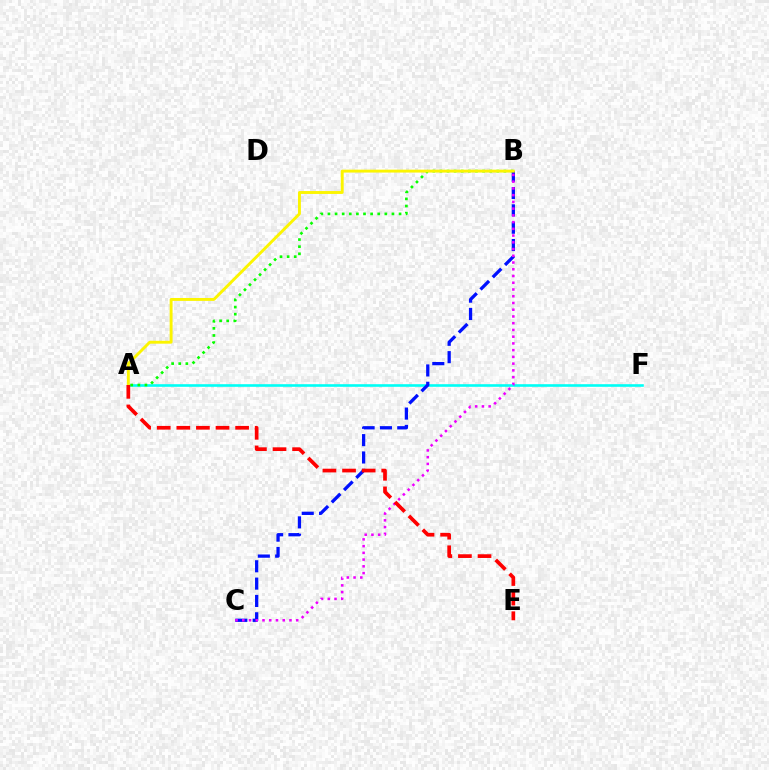{('A', 'F'): [{'color': '#00fff6', 'line_style': 'solid', 'thickness': 1.89}], ('A', 'B'): [{'color': '#08ff00', 'line_style': 'dotted', 'thickness': 1.93}, {'color': '#fcf500', 'line_style': 'solid', 'thickness': 2.1}], ('B', 'C'): [{'color': '#0010ff', 'line_style': 'dashed', 'thickness': 2.35}, {'color': '#ee00ff', 'line_style': 'dotted', 'thickness': 1.83}], ('A', 'E'): [{'color': '#ff0000', 'line_style': 'dashed', 'thickness': 2.66}]}